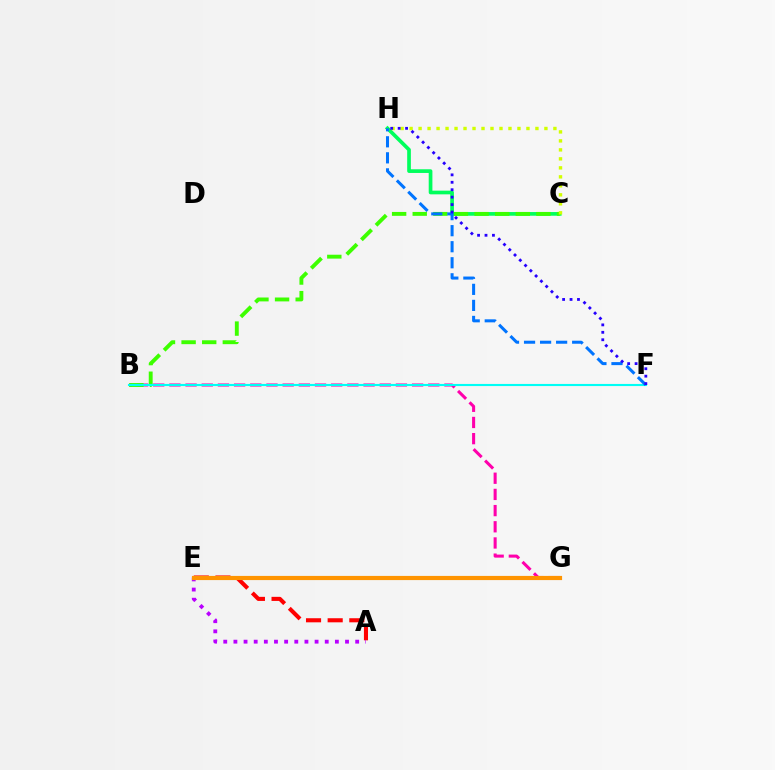{('A', 'E'): [{'color': '#ff0000', 'line_style': 'dashed', 'thickness': 2.94}, {'color': '#b900ff', 'line_style': 'dotted', 'thickness': 2.76}], ('C', 'H'): [{'color': '#00ff5c', 'line_style': 'solid', 'thickness': 2.66}, {'color': '#d1ff00', 'line_style': 'dotted', 'thickness': 2.44}], ('B', 'G'): [{'color': '#ff00ac', 'line_style': 'dashed', 'thickness': 2.2}], ('B', 'C'): [{'color': '#3dff00', 'line_style': 'dashed', 'thickness': 2.8}], ('E', 'G'): [{'color': '#ff9400', 'line_style': 'solid', 'thickness': 3.0}], ('B', 'F'): [{'color': '#00fff6', 'line_style': 'solid', 'thickness': 1.52}], ('F', 'H'): [{'color': '#0074ff', 'line_style': 'dashed', 'thickness': 2.18}, {'color': '#2500ff', 'line_style': 'dotted', 'thickness': 2.02}]}